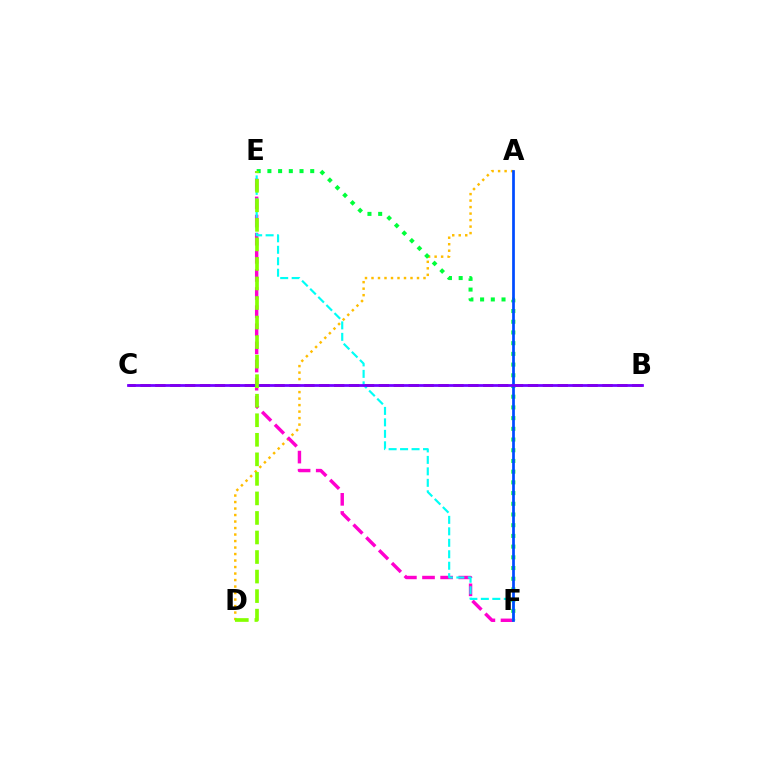{('B', 'C'): [{'color': '#ff0000', 'line_style': 'dashed', 'thickness': 2.02}, {'color': '#7200ff', 'line_style': 'solid', 'thickness': 1.99}], ('A', 'D'): [{'color': '#ffbd00', 'line_style': 'dotted', 'thickness': 1.77}], ('E', 'F'): [{'color': '#ff00cf', 'line_style': 'dashed', 'thickness': 2.46}, {'color': '#00ff39', 'line_style': 'dotted', 'thickness': 2.91}, {'color': '#00fff6', 'line_style': 'dashed', 'thickness': 1.56}], ('A', 'F'): [{'color': '#004bff', 'line_style': 'solid', 'thickness': 1.96}], ('D', 'E'): [{'color': '#84ff00', 'line_style': 'dashed', 'thickness': 2.65}]}